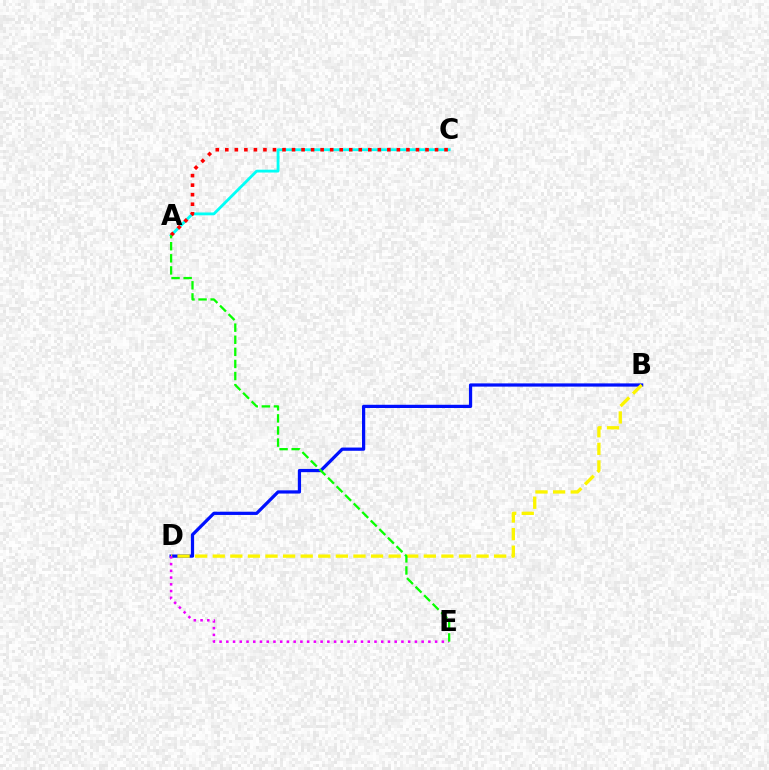{('B', 'D'): [{'color': '#0010ff', 'line_style': 'solid', 'thickness': 2.32}, {'color': '#fcf500', 'line_style': 'dashed', 'thickness': 2.39}], ('A', 'C'): [{'color': '#00fff6', 'line_style': 'solid', 'thickness': 2.04}, {'color': '#ff0000', 'line_style': 'dotted', 'thickness': 2.59}], ('D', 'E'): [{'color': '#ee00ff', 'line_style': 'dotted', 'thickness': 1.83}], ('A', 'E'): [{'color': '#08ff00', 'line_style': 'dashed', 'thickness': 1.64}]}